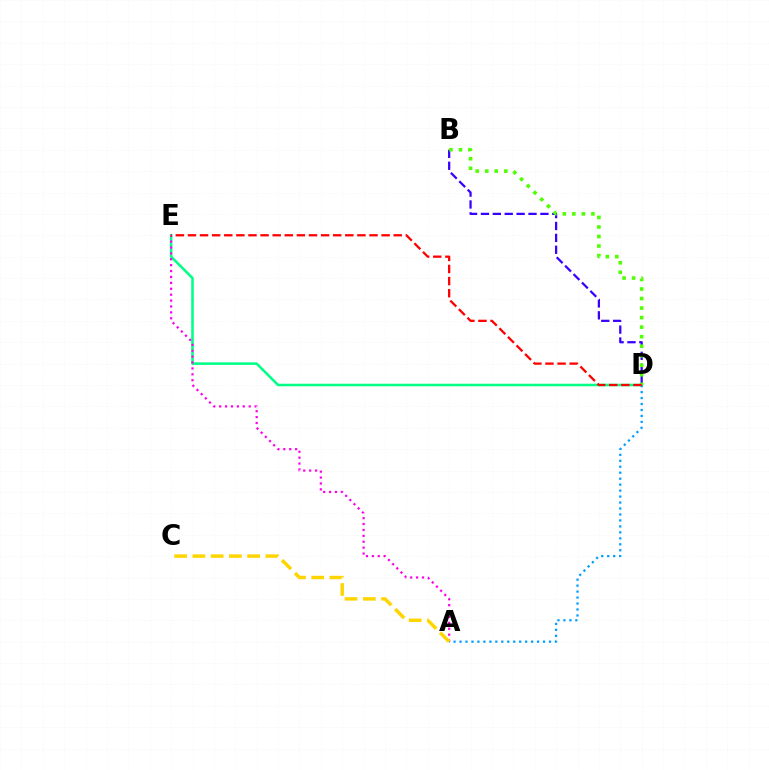{('B', 'D'): [{'color': '#3700ff', 'line_style': 'dashed', 'thickness': 1.62}, {'color': '#4fff00', 'line_style': 'dotted', 'thickness': 2.59}], ('D', 'E'): [{'color': '#00ff86', 'line_style': 'solid', 'thickness': 1.83}, {'color': '#ff0000', 'line_style': 'dashed', 'thickness': 1.64}], ('A', 'E'): [{'color': '#ff00ed', 'line_style': 'dotted', 'thickness': 1.6}], ('A', 'D'): [{'color': '#009eff', 'line_style': 'dotted', 'thickness': 1.62}], ('A', 'C'): [{'color': '#ffd500', 'line_style': 'dashed', 'thickness': 2.48}]}